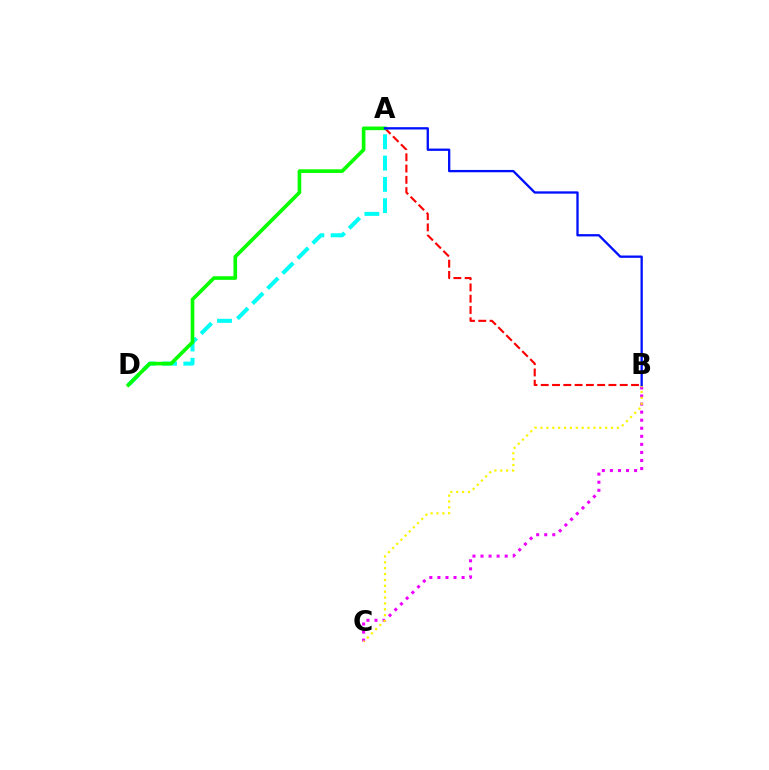{('A', 'B'): [{'color': '#ff0000', 'line_style': 'dashed', 'thickness': 1.53}, {'color': '#0010ff', 'line_style': 'solid', 'thickness': 1.67}], ('A', 'D'): [{'color': '#00fff6', 'line_style': 'dashed', 'thickness': 2.89}, {'color': '#08ff00', 'line_style': 'solid', 'thickness': 2.62}], ('B', 'C'): [{'color': '#ee00ff', 'line_style': 'dotted', 'thickness': 2.19}, {'color': '#fcf500', 'line_style': 'dotted', 'thickness': 1.6}]}